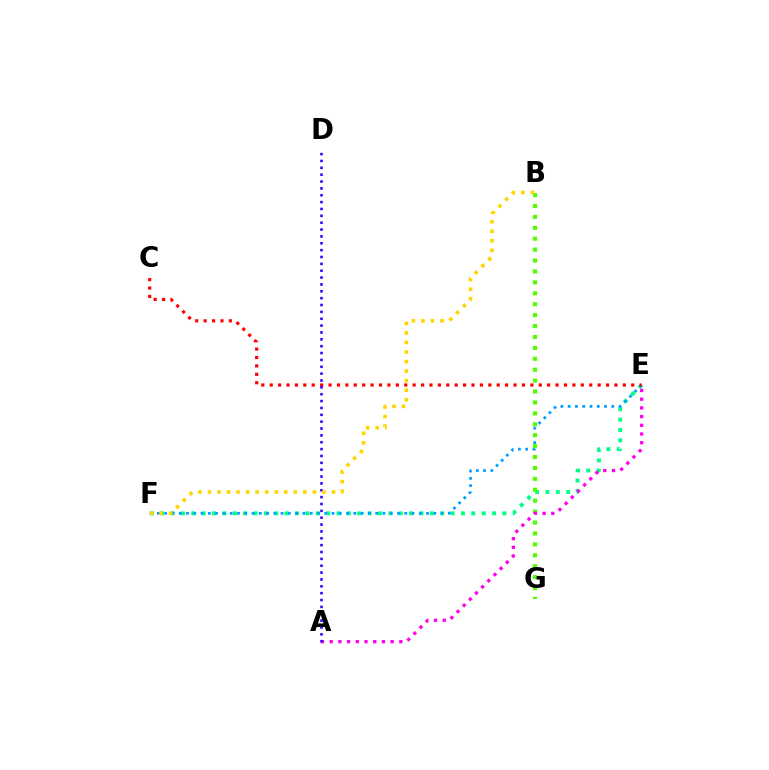{('E', 'F'): [{'color': '#00ff86', 'line_style': 'dotted', 'thickness': 2.82}, {'color': '#009eff', 'line_style': 'dotted', 'thickness': 1.98}], ('B', 'G'): [{'color': '#4fff00', 'line_style': 'dotted', 'thickness': 2.97}], ('C', 'E'): [{'color': '#ff0000', 'line_style': 'dotted', 'thickness': 2.28}], ('A', 'E'): [{'color': '#ff00ed', 'line_style': 'dotted', 'thickness': 2.37}], ('A', 'D'): [{'color': '#3700ff', 'line_style': 'dotted', 'thickness': 1.86}], ('B', 'F'): [{'color': '#ffd500', 'line_style': 'dotted', 'thickness': 2.59}]}